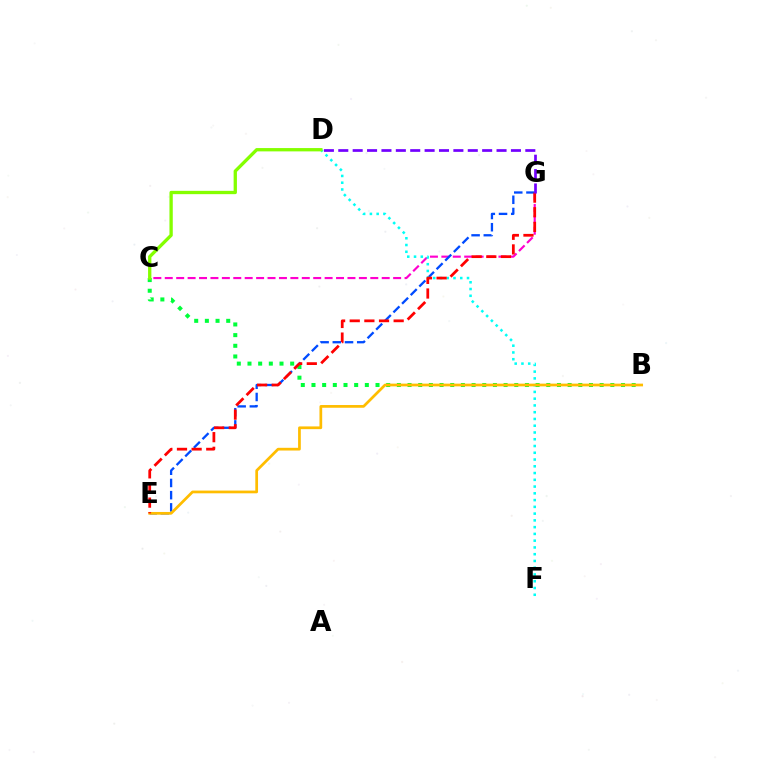{('C', 'G'): [{'color': '#ff00cf', 'line_style': 'dashed', 'thickness': 1.55}], ('E', 'G'): [{'color': '#004bff', 'line_style': 'dashed', 'thickness': 1.66}, {'color': '#ff0000', 'line_style': 'dashed', 'thickness': 1.99}], ('D', 'F'): [{'color': '#00fff6', 'line_style': 'dotted', 'thickness': 1.84}], ('B', 'C'): [{'color': '#00ff39', 'line_style': 'dotted', 'thickness': 2.9}], ('B', 'E'): [{'color': '#ffbd00', 'line_style': 'solid', 'thickness': 1.96}], ('C', 'D'): [{'color': '#84ff00', 'line_style': 'solid', 'thickness': 2.39}], ('D', 'G'): [{'color': '#7200ff', 'line_style': 'dashed', 'thickness': 1.95}]}